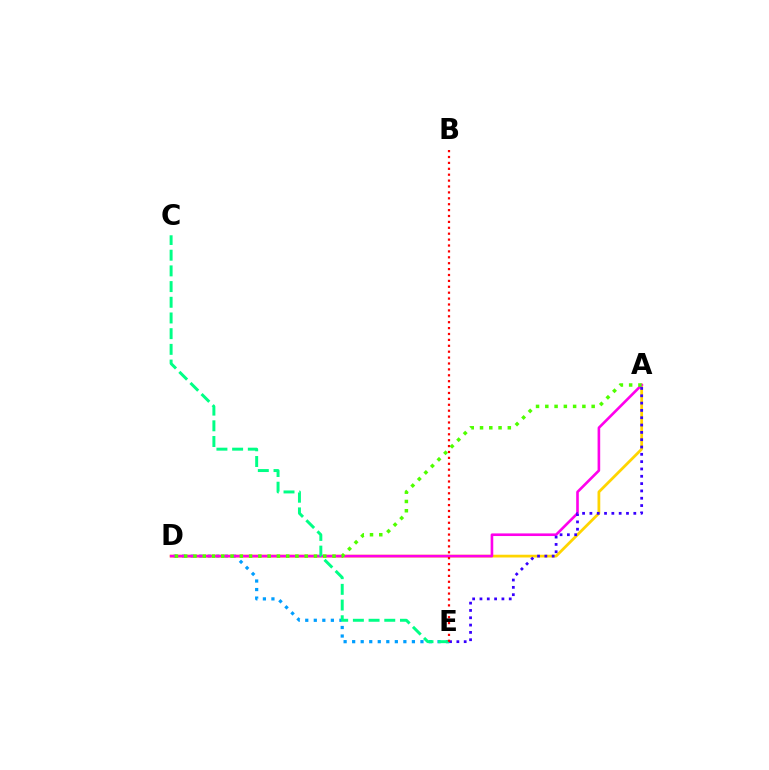{('D', 'E'): [{'color': '#009eff', 'line_style': 'dotted', 'thickness': 2.32}], ('A', 'D'): [{'color': '#ffd500', 'line_style': 'solid', 'thickness': 1.99}, {'color': '#ff00ed', 'line_style': 'solid', 'thickness': 1.89}, {'color': '#4fff00', 'line_style': 'dotted', 'thickness': 2.52}], ('C', 'E'): [{'color': '#00ff86', 'line_style': 'dashed', 'thickness': 2.13}], ('A', 'E'): [{'color': '#3700ff', 'line_style': 'dotted', 'thickness': 1.99}], ('B', 'E'): [{'color': '#ff0000', 'line_style': 'dotted', 'thickness': 1.6}]}